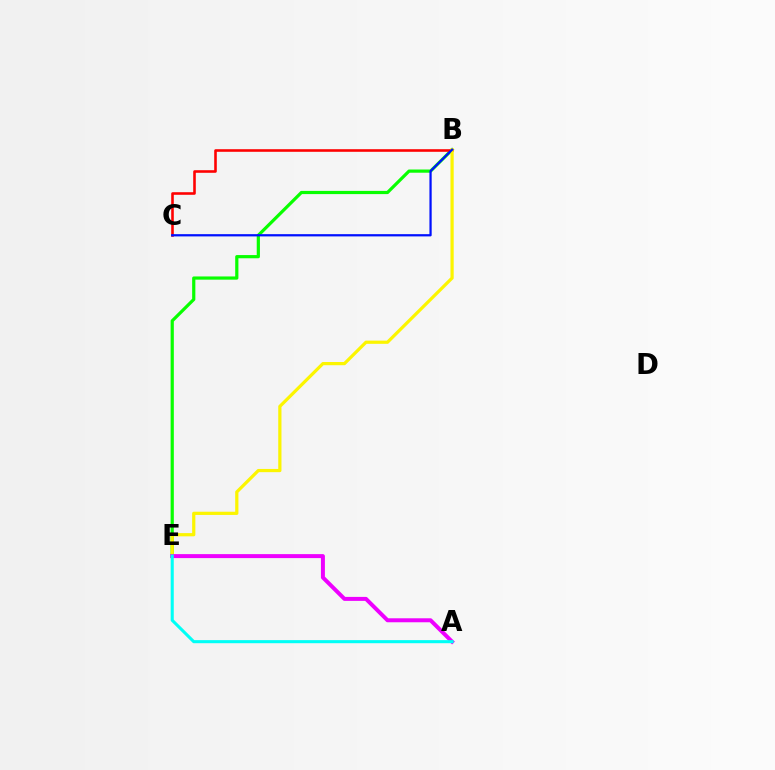{('B', 'E'): [{'color': '#08ff00', 'line_style': 'solid', 'thickness': 2.31}, {'color': '#fcf500', 'line_style': 'solid', 'thickness': 2.32}], ('B', 'C'): [{'color': '#ff0000', 'line_style': 'solid', 'thickness': 1.87}, {'color': '#0010ff', 'line_style': 'solid', 'thickness': 1.62}], ('A', 'E'): [{'color': '#ee00ff', 'line_style': 'solid', 'thickness': 2.87}, {'color': '#00fff6', 'line_style': 'solid', 'thickness': 2.21}]}